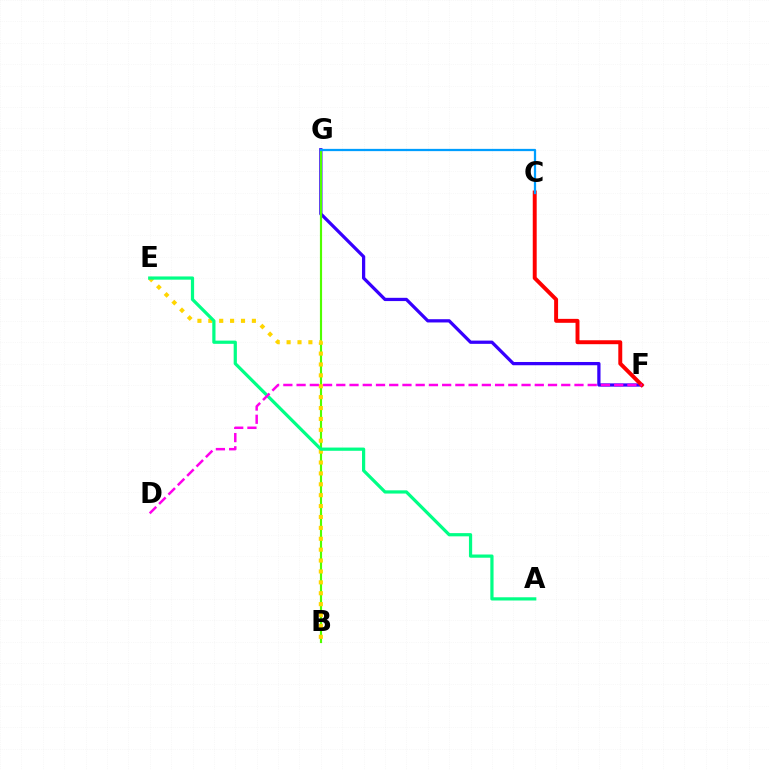{('F', 'G'): [{'color': '#3700ff', 'line_style': 'solid', 'thickness': 2.34}], ('B', 'G'): [{'color': '#4fff00', 'line_style': 'solid', 'thickness': 1.56}], ('B', 'E'): [{'color': '#ffd500', 'line_style': 'dotted', 'thickness': 2.96}], ('C', 'F'): [{'color': '#ff0000', 'line_style': 'solid', 'thickness': 2.84}], ('A', 'E'): [{'color': '#00ff86', 'line_style': 'solid', 'thickness': 2.32}], ('D', 'F'): [{'color': '#ff00ed', 'line_style': 'dashed', 'thickness': 1.8}], ('C', 'G'): [{'color': '#009eff', 'line_style': 'solid', 'thickness': 1.63}]}